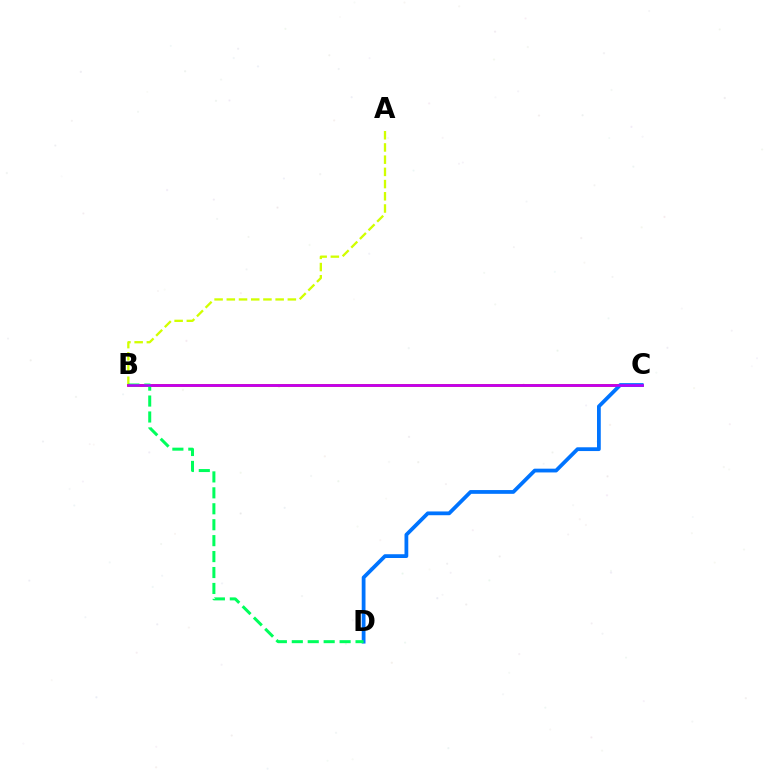{('A', 'B'): [{'color': '#d1ff00', 'line_style': 'dashed', 'thickness': 1.66}], ('B', 'C'): [{'color': '#ff0000', 'line_style': 'solid', 'thickness': 1.87}, {'color': '#b900ff', 'line_style': 'solid', 'thickness': 1.81}], ('C', 'D'): [{'color': '#0074ff', 'line_style': 'solid', 'thickness': 2.71}], ('B', 'D'): [{'color': '#00ff5c', 'line_style': 'dashed', 'thickness': 2.16}]}